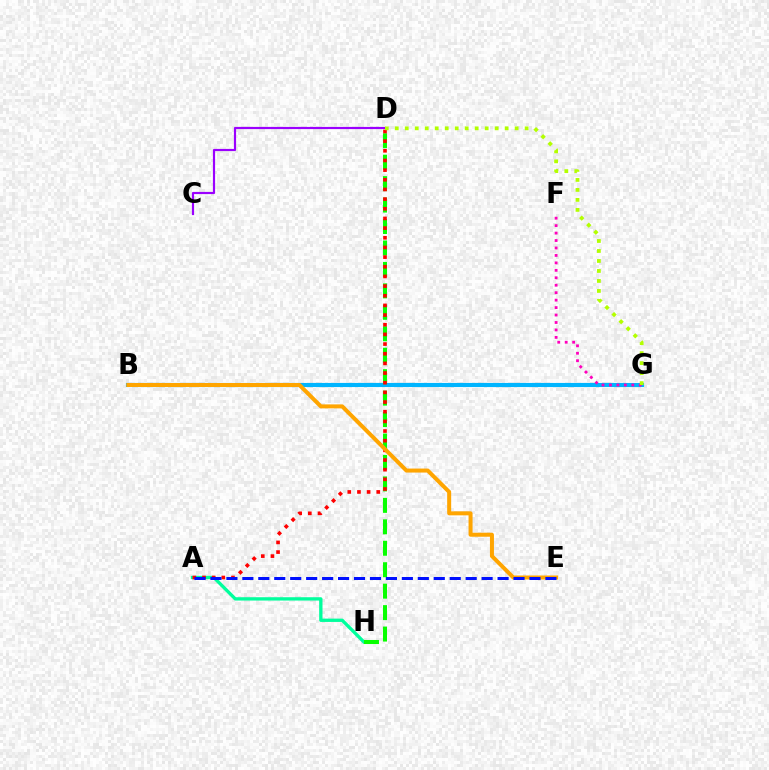{('A', 'H'): [{'color': '#00ff9d', 'line_style': 'solid', 'thickness': 2.39}], ('B', 'G'): [{'color': '#00b5ff', 'line_style': 'solid', 'thickness': 2.97}], ('D', 'H'): [{'color': '#08ff00', 'line_style': 'dashed', 'thickness': 2.91}], ('C', 'D'): [{'color': '#9b00ff', 'line_style': 'solid', 'thickness': 1.57}], ('F', 'G'): [{'color': '#ff00bd', 'line_style': 'dotted', 'thickness': 2.02}], ('A', 'D'): [{'color': '#ff0000', 'line_style': 'dotted', 'thickness': 2.63}], ('B', 'E'): [{'color': '#ffa500', 'line_style': 'solid', 'thickness': 2.88}], ('A', 'E'): [{'color': '#0010ff', 'line_style': 'dashed', 'thickness': 2.17}], ('D', 'G'): [{'color': '#b3ff00', 'line_style': 'dotted', 'thickness': 2.71}]}